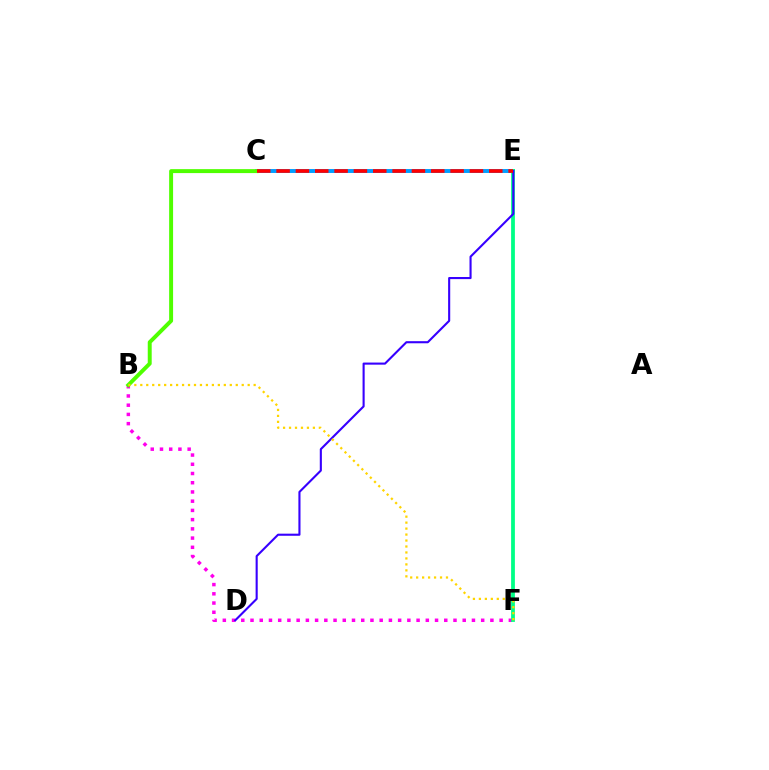{('C', 'E'): [{'color': '#009eff', 'line_style': 'solid', 'thickness': 2.82}, {'color': '#ff0000', 'line_style': 'dashed', 'thickness': 2.63}], ('B', 'F'): [{'color': '#ff00ed', 'line_style': 'dotted', 'thickness': 2.51}, {'color': '#ffd500', 'line_style': 'dotted', 'thickness': 1.62}], ('B', 'C'): [{'color': '#4fff00', 'line_style': 'solid', 'thickness': 2.84}], ('E', 'F'): [{'color': '#00ff86', 'line_style': 'solid', 'thickness': 2.72}], ('D', 'E'): [{'color': '#3700ff', 'line_style': 'solid', 'thickness': 1.52}]}